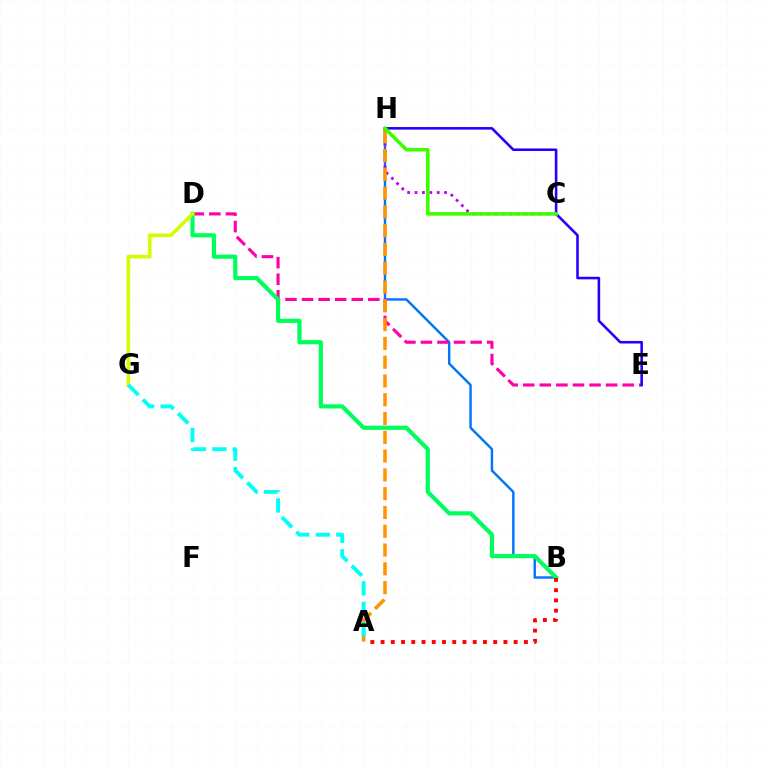{('B', 'H'): [{'color': '#0074ff', 'line_style': 'solid', 'thickness': 1.74}], ('D', 'E'): [{'color': '#ff00ac', 'line_style': 'dashed', 'thickness': 2.25}], ('E', 'H'): [{'color': '#2500ff', 'line_style': 'solid', 'thickness': 1.85}], ('B', 'D'): [{'color': '#00ff5c', 'line_style': 'solid', 'thickness': 3.0}], ('C', 'H'): [{'color': '#b900ff', 'line_style': 'dotted', 'thickness': 2.01}, {'color': '#3dff00', 'line_style': 'solid', 'thickness': 2.57}], ('A', 'H'): [{'color': '#ff9400', 'line_style': 'dashed', 'thickness': 2.55}], ('A', 'B'): [{'color': '#ff0000', 'line_style': 'dotted', 'thickness': 2.78}], ('D', 'G'): [{'color': '#d1ff00', 'line_style': 'solid', 'thickness': 2.63}], ('A', 'G'): [{'color': '#00fff6', 'line_style': 'dashed', 'thickness': 2.78}]}